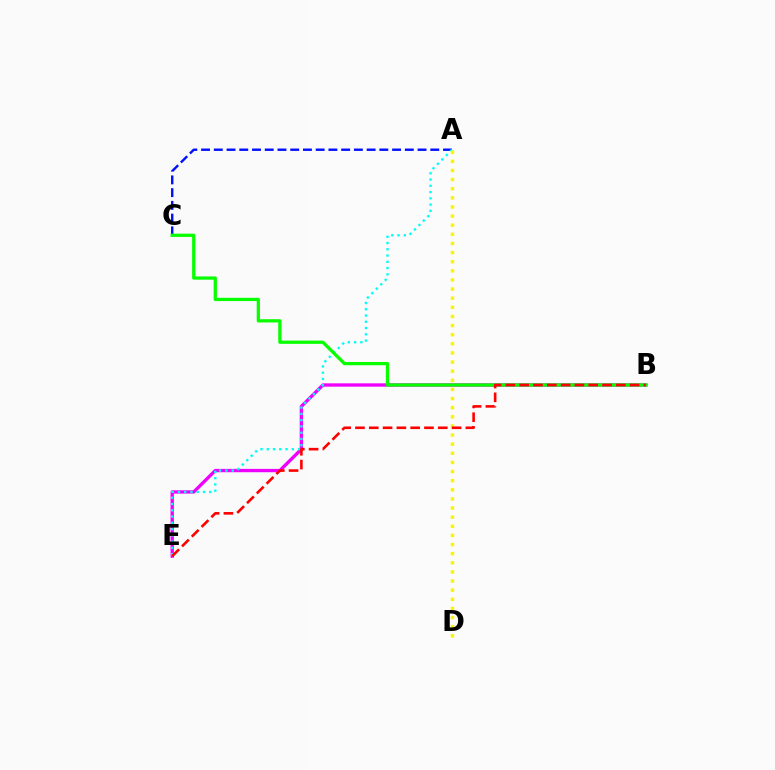{('A', 'C'): [{'color': '#0010ff', 'line_style': 'dashed', 'thickness': 1.73}], ('B', 'E'): [{'color': '#ee00ff', 'line_style': 'solid', 'thickness': 2.4}, {'color': '#ff0000', 'line_style': 'dashed', 'thickness': 1.87}], ('A', 'E'): [{'color': '#00fff6', 'line_style': 'dotted', 'thickness': 1.7}], ('A', 'D'): [{'color': '#fcf500', 'line_style': 'dotted', 'thickness': 2.48}], ('B', 'C'): [{'color': '#08ff00', 'line_style': 'solid', 'thickness': 2.35}]}